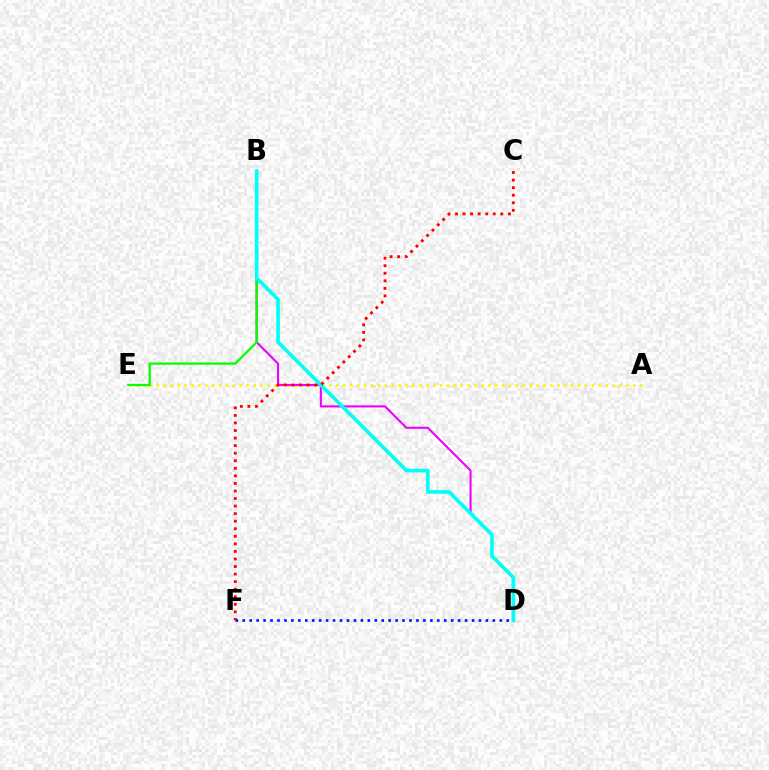{('A', 'E'): [{'color': '#fcf500', 'line_style': 'dotted', 'thickness': 1.88}], ('B', 'D'): [{'color': '#ee00ff', 'line_style': 'solid', 'thickness': 1.5}, {'color': '#00fff6', 'line_style': 'solid', 'thickness': 2.6}], ('B', 'E'): [{'color': '#08ff00', 'line_style': 'solid', 'thickness': 1.64}], ('C', 'F'): [{'color': '#ff0000', 'line_style': 'dotted', 'thickness': 2.05}], ('D', 'F'): [{'color': '#0010ff', 'line_style': 'dotted', 'thickness': 1.89}]}